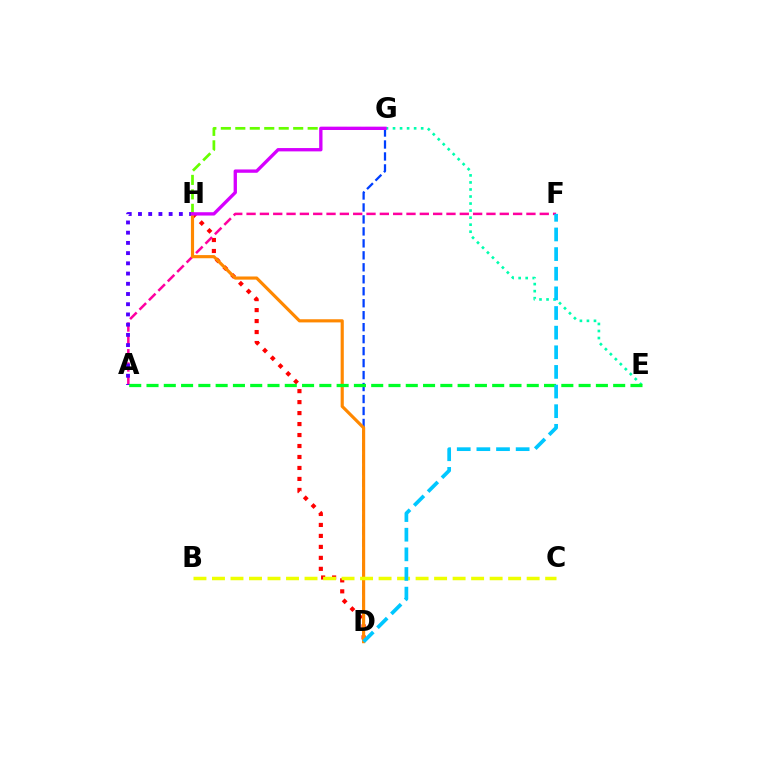{('D', 'G'): [{'color': '#003fff', 'line_style': 'dashed', 'thickness': 1.63}], ('G', 'H'): [{'color': '#66ff00', 'line_style': 'dashed', 'thickness': 1.97}, {'color': '#d600ff', 'line_style': 'solid', 'thickness': 2.4}], ('D', 'H'): [{'color': '#ff0000', 'line_style': 'dotted', 'thickness': 2.98}, {'color': '#ff8800', 'line_style': 'solid', 'thickness': 2.27}], ('A', 'F'): [{'color': '#ff00a0', 'line_style': 'dashed', 'thickness': 1.81}], ('A', 'H'): [{'color': '#4f00ff', 'line_style': 'dotted', 'thickness': 2.78}], ('E', 'G'): [{'color': '#00ffaf', 'line_style': 'dotted', 'thickness': 1.91}], ('A', 'E'): [{'color': '#00ff27', 'line_style': 'dashed', 'thickness': 2.35}], ('B', 'C'): [{'color': '#eeff00', 'line_style': 'dashed', 'thickness': 2.51}], ('D', 'F'): [{'color': '#00c7ff', 'line_style': 'dashed', 'thickness': 2.67}]}